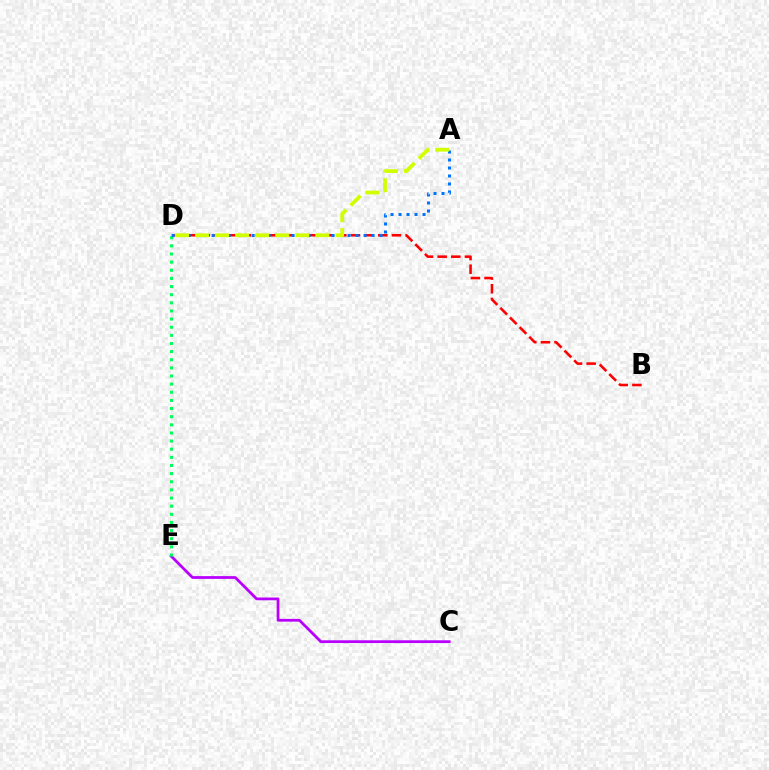{('C', 'E'): [{'color': '#b900ff', 'line_style': 'solid', 'thickness': 1.99}], ('D', 'E'): [{'color': '#00ff5c', 'line_style': 'dotted', 'thickness': 2.21}], ('B', 'D'): [{'color': '#ff0000', 'line_style': 'dashed', 'thickness': 1.85}], ('A', 'D'): [{'color': '#0074ff', 'line_style': 'dotted', 'thickness': 2.17}, {'color': '#d1ff00', 'line_style': 'dashed', 'thickness': 2.72}]}